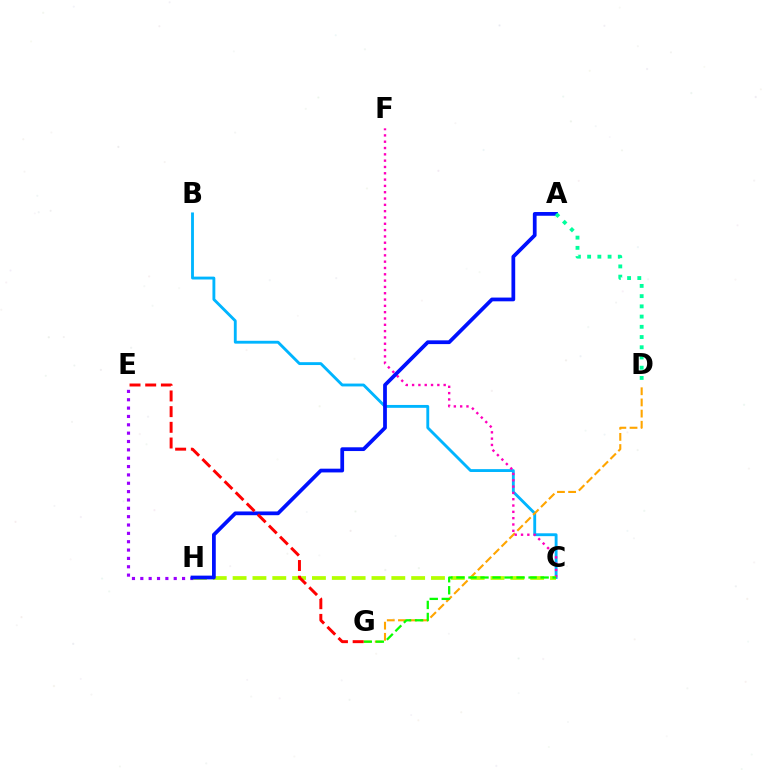{('B', 'C'): [{'color': '#00b5ff', 'line_style': 'solid', 'thickness': 2.06}], ('E', 'H'): [{'color': '#9b00ff', 'line_style': 'dotted', 'thickness': 2.27}], ('D', 'G'): [{'color': '#ffa500', 'line_style': 'dashed', 'thickness': 1.52}], ('C', 'F'): [{'color': '#ff00bd', 'line_style': 'dotted', 'thickness': 1.72}], ('C', 'H'): [{'color': '#b3ff00', 'line_style': 'dashed', 'thickness': 2.69}], ('A', 'H'): [{'color': '#0010ff', 'line_style': 'solid', 'thickness': 2.7}], ('C', 'G'): [{'color': '#08ff00', 'line_style': 'dashed', 'thickness': 1.63}], ('E', 'G'): [{'color': '#ff0000', 'line_style': 'dashed', 'thickness': 2.13}], ('A', 'D'): [{'color': '#00ff9d', 'line_style': 'dotted', 'thickness': 2.78}]}